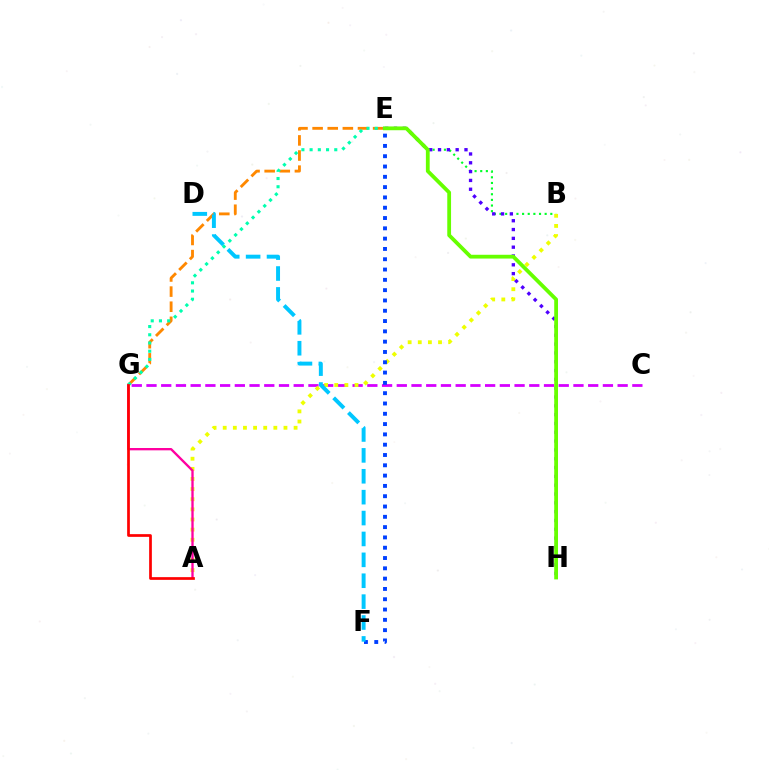{('B', 'E'): [{'color': '#00ff27', 'line_style': 'dotted', 'thickness': 1.53}], ('C', 'G'): [{'color': '#d600ff', 'line_style': 'dashed', 'thickness': 2.0}], ('A', 'B'): [{'color': '#eeff00', 'line_style': 'dotted', 'thickness': 2.75}], ('A', 'G'): [{'color': '#ff00a0', 'line_style': 'solid', 'thickness': 1.68}, {'color': '#ff0000', 'line_style': 'solid', 'thickness': 1.95}], ('E', 'G'): [{'color': '#ff8800', 'line_style': 'dashed', 'thickness': 2.05}, {'color': '#00ffaf', 'line_style': 'dotted', 'thickness': 2.23}], ('E', 'H'): [{'color': '#4f00ff', 'line_style': 'dotted', 'thickness': 2.4}, {'color': '#66ff00', 'line_style': 'solid', 'thickness': 2.73}], ('E', 'F'): [{'color': '#003fff', 'line_style': 'dotted', 'thickness': 2.8}], ('D', 'F'): [{'color': '#00c7ff', 'line_style': 'dashed', 'thickness': 2.84}]}